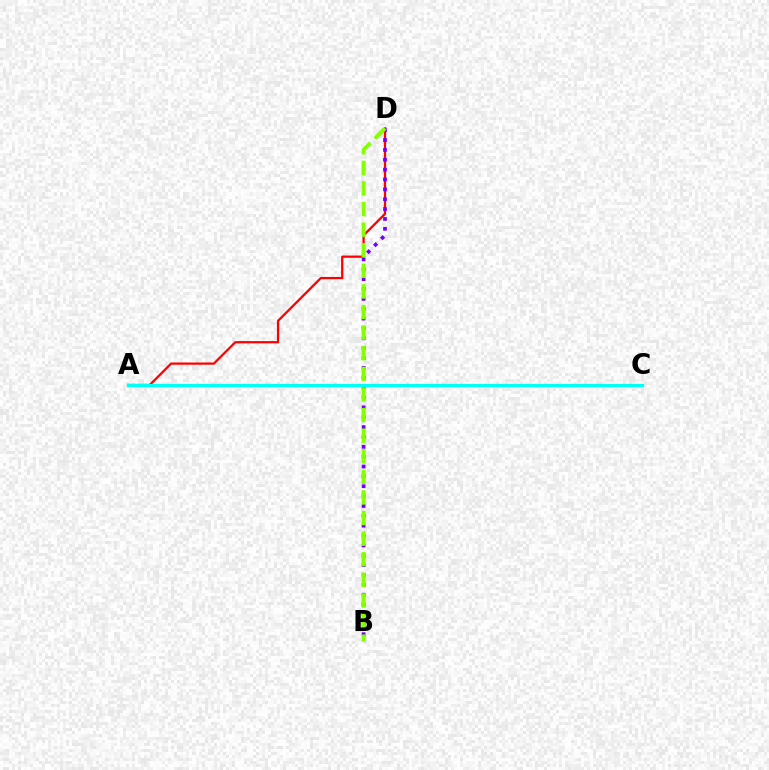{('A', 'D'): [{'color': '#ff0000', 'line_style': 'solid', 'thickness': 1.62}], ('B', 'D'): [{'color': '#7200ff', 'line_style': 'dotted', 'thickness': 2.68}, {'color': '#84ff00', 'line_style': 'dashed', 'thickness': 2.8}], ('A', 'C'): [{'color': '#00fff6', 'line_style': 'solid', 'thickness': 2.29}]}